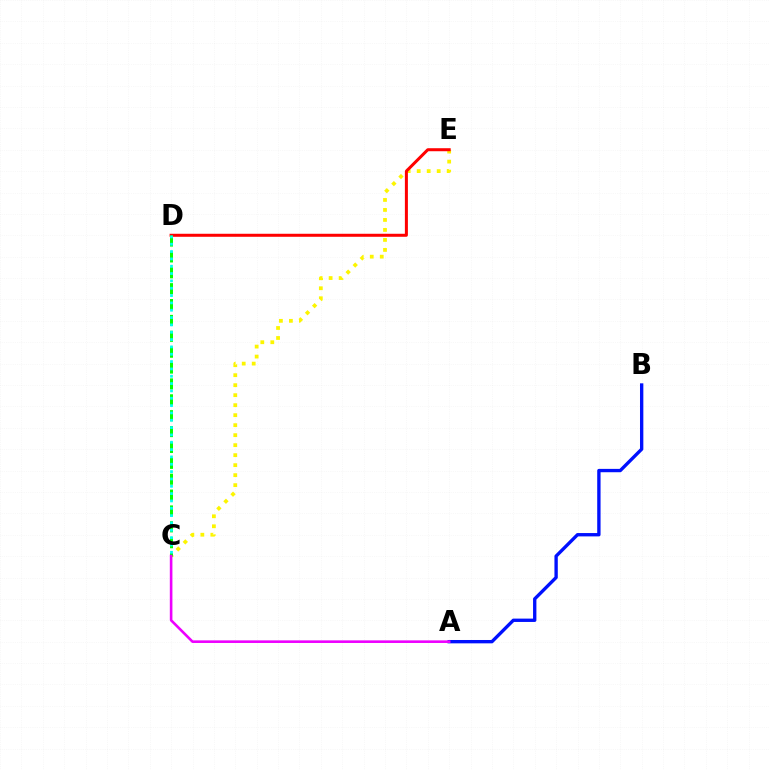{('C', 'E'): [{'color': '#fcf500', 'line_style': 'dotted', 'thickness': 2.72}], ('A', 'B'): [{'color': '#0010ff', 'line_style': 'solid', 'thickness': 2.41}], ('D', 'E'): [{'color': '#ff0000', 'line_style': 'solid', 'thickness': 2.17}], ('C', 'D'): [{'color': '#08ff00', 'line_style': 'dashed', 'thickness': 2.16}, {'color': '#00fff6', 'line_style': 'dotted', 'thickness': 1.99}], ('A', 'C'): [{'color': '#ee00ff', 'line_style': 'solid', 'thickness': 1.88}]}